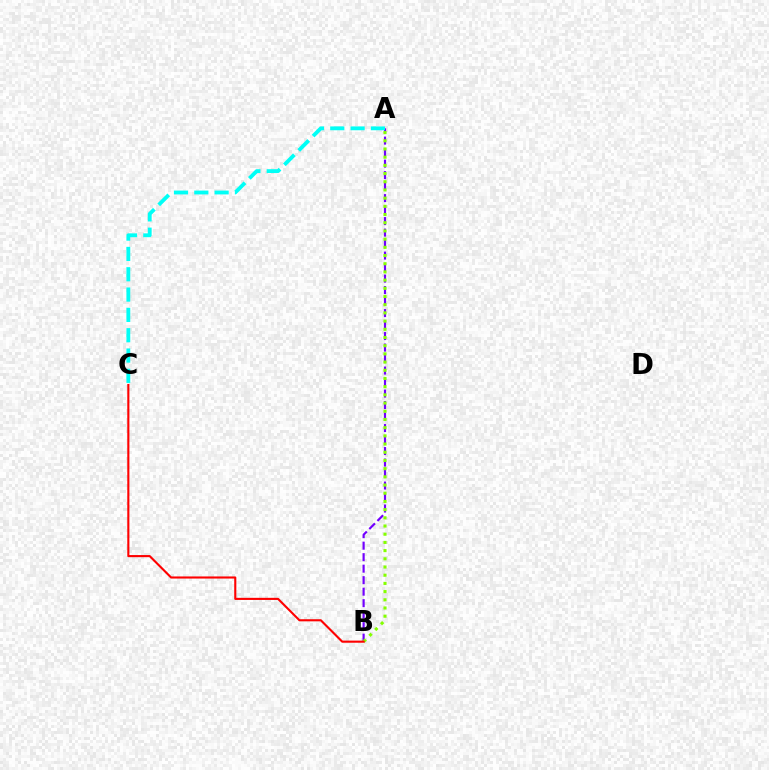{('A', 'B'): [{'color': '#7200ff', 'line_style': 'dashed', 'thickness': 1.56}, {'color': '#84ff00', 'line_style': 'dotted', 'thickness': 2.23}], ('A', 'C'): [{'color': '#00fff6', 'line_style': 'dashed', 'thickness': 2.76}], ('B', 'C'): [{'color': '#ff0000', 'line_style': 'solid', 'thickness': 1.52}]}